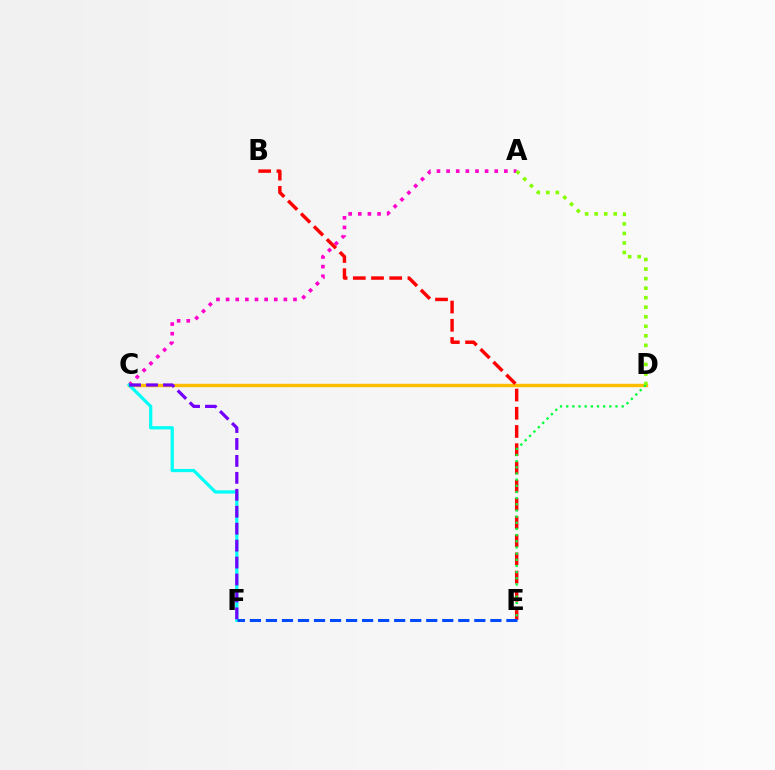{('A', 'C'): [{'color': '#ff00cf', 'line_style': 'dotted', 'thickness': 2.62}], ('C', 'D'): [{'color': '#ffbd00', 'line_style': 'solid', 'thickness': 2.46}], ('B', 'E'): [{'color': '#ff0000', 'line_style': 'dashed', 'thickness': 2.47}], ('D', 'E'): [{'color': '#00ff39', 'line_style': 'dotted', 'thickness': 1.67}], ('C', 'F'): [{'color': '#00fff6', 'line_style': 'solid', 'thickness': 2.31}, {'color': '#7200ff', 'line_style': 'dashed', 'thickness': 2.3}], ('E', 'F'): [{'color': '#004bff', 'line_style': 'dashed', 'thickness': 2.18}], ('A', 'D'): [{'color': '#84ff00', 'line_style': 'dotted', 'thickness': 2.59}]}